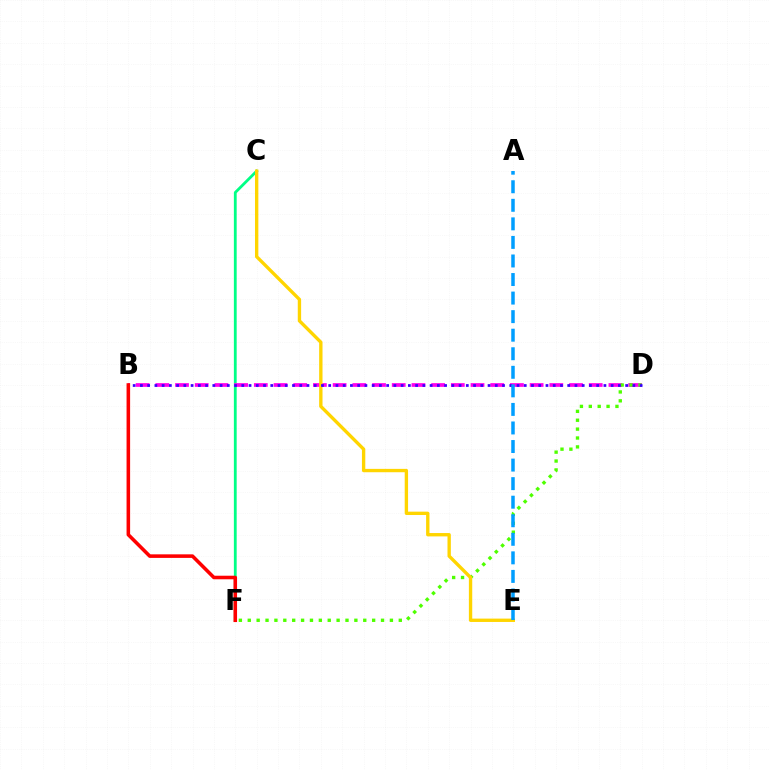{('C', 'F'): [{'color': '#00ff86', 'line_style': 'solid', 'thickness': 2.02}], ('B', 'D'): [{'color': '#ff00ed', 'line_style': 'dashed', 'thickness': 2.68}, {'color': '#3700ff', 'line_style': 'dotted', 'thickness': 1.97}], ('D', 'F'): [{'color': '#4fff00', 'line_style': 'dotted', 'thickness': 2.41}], ('B', 'F'): [{'color': '#ff0000', 'line_style': 'solid', 'thickness': 2.56}], ('C', 'E'): [{'color': '#ffd500', 'line_style': 'solid', 'thickness': 2.42}], ('A', 'E'): [{'color': '#009eff', 'line_style': 'dashed', 'thickness': 2.52}]}